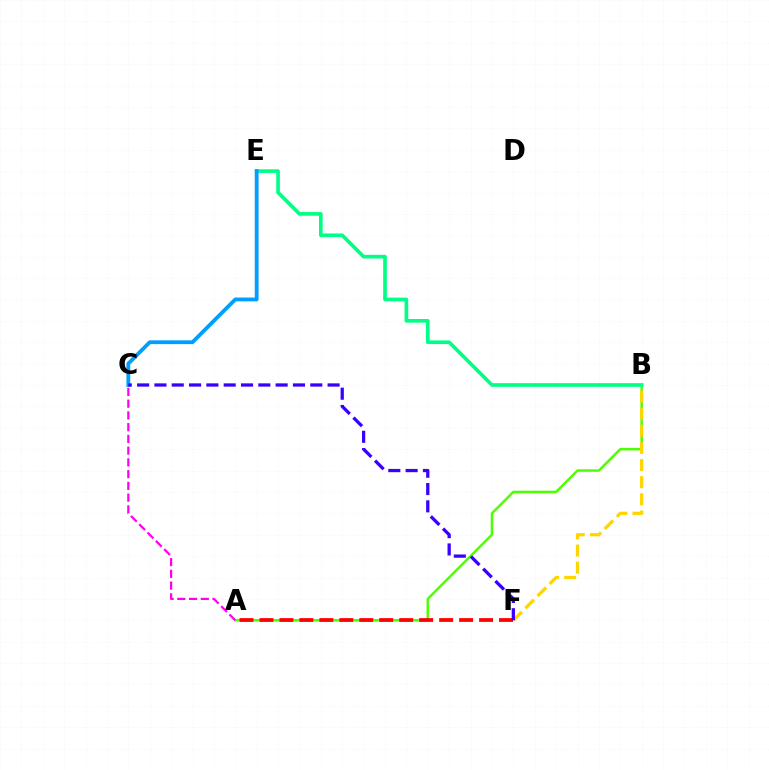{('A', 'B'): [{'color': '#4fff00', 'line_style': 'solid', 'thickness': 1.8}], ('B', 'E'): [{'color': '#00ff86', 'line_style': 'solid', 'thickness': 2.64}], ('C', 'E'): [{'color': '#009eff', 'line_style': 'solid', 'thickness': 2.75}], ('A', 'C'): [{'color': '#ff00ed', 'line_style': 'dashed', 'thickness': 1.6}], ('B', 'F'): [{'color': '#ffd500', 'line_style': 'dashed', 'thickness': 2.33}], ('A', 'F'): [{'color': '#ff0000', 'line_style': 'dashed', 'thickness': 2.71}], ('C', 'F'): [{'color': '#3700ff', 'line_style': 'dashed', 'thickness': 2.35}]}